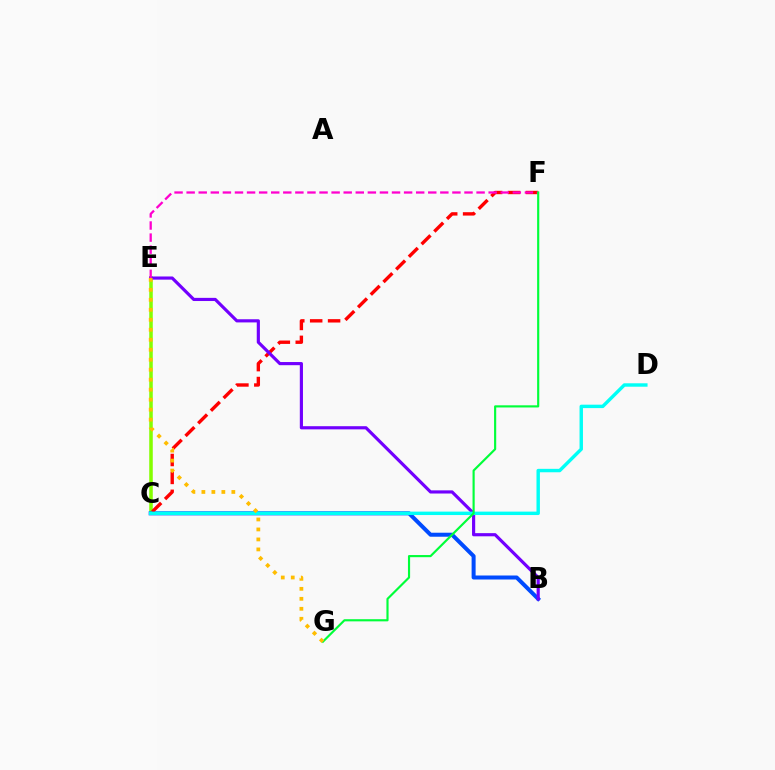{('C', 'E'): [{'color': '#84ff00', 'line_style': 'solid', 'thickness': 2.55}], ('B', 'C'): [{'color': '#004bff', 'line_style': 'solid', 'thickness': 2.88}], ('C', 'F'): [{'color': '#ff0000', 'line_style': 'dashed', 'thickness': 2.43}], ('B', 'E'): [{'color': '#7200ff', 'line_style': 'solid', 'thickness': 2.28}], ('E', 'F'): [{'color': '#ff00cf', 'line_style': 'dashed', 'thickness': 1.64}], ('C', 'D'): [{'color': '#00fff6', 'line_style': 'solid', 'thickness': 2.46}], ('F', 'G'): [{'color': '#00ff39', 'line_style': 'solid', 'thickness': 1.55}], ('E', 'G'): [{'color': '#ffbd00', 'line_style': 'dotted', 'thickness': 2.71}]}